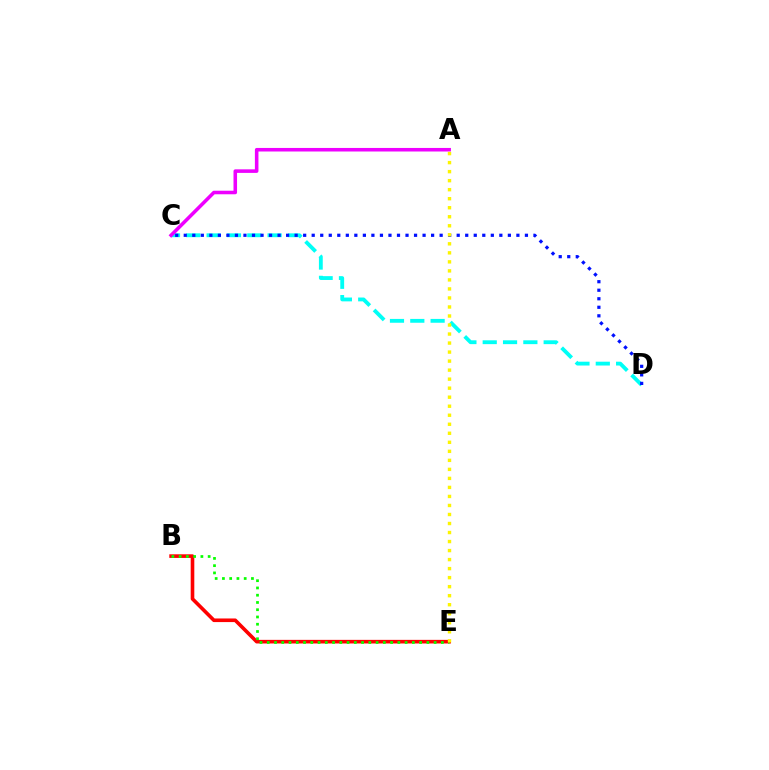{('C', 'D'): [{'color': '#00fff6', 'line_style': 'dashed', 'thickness': 2.76}, {'color': '#0010ff', 'line_style': 'dotted', 'thickness': 2.32}], ('A', 'C'): [{'color': '#ee00ff', 'line_style': 'solid', 'thickness': 2.56}], ('B', 'E'): [{'color': '#ff0000', 'line_style': 'solid', 'thickness': 2.6}, {'color': '#08ff00', 'line_style': 'dotted', 'thickness': 1.97}], ('A', 'E'): [{'color': '#fcf500', 'line_style': 'dotted', 'thickness': 2.45}]}